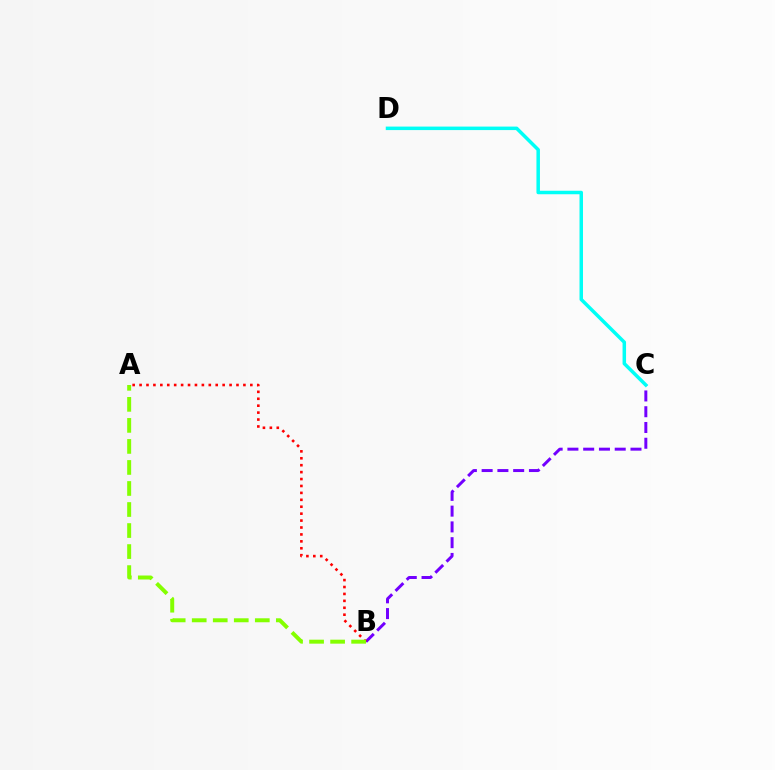{('B', 'C'): [{'color': '#7200ff', 'line_style': 'dashed', 'thickness': 2.14}], ('A', 'B'): [{'color': '#ff0000', 'line_style': 'dotted', 'thickness': 1.88}, {'color': '#84ff00', 'line_style': 'dashed', 'thickness': 2.86}], ('C', 'D'): [{'color': '#00fff6', 'line_style': 'solid', 'thickness': 2.52}]}